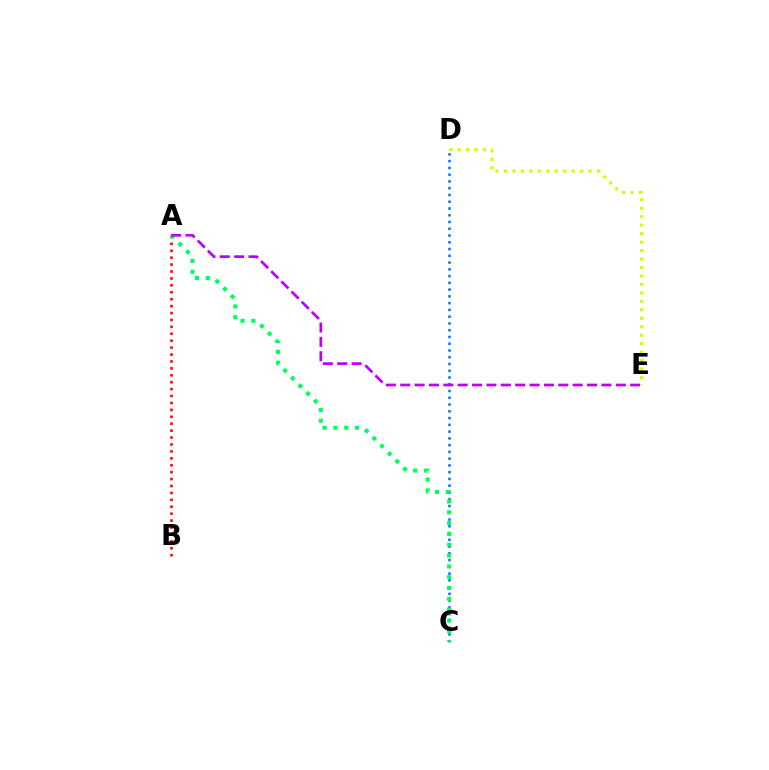{('C', 'D'): [{'color': '#0074ff', 'line_style': 'dotted', 'thickness': 1.84}], ('A', 'B'): [{'color': '#ff0000', 'line_style': 'dotted', 'thickness': 1.88}], ('A', 'C'): [{'color': '#00ff5c', 'line_style': 'dotted', 'thickness': 2.94}], ('A', 'E'): [{'color': '#b900ff', 'line_style': 'dashed', 'thickness': 1.95}], ('D', 'E'): [{'color': '#d1ff00', 'line_style': 'dotted', 'thickness': 2.3}]}